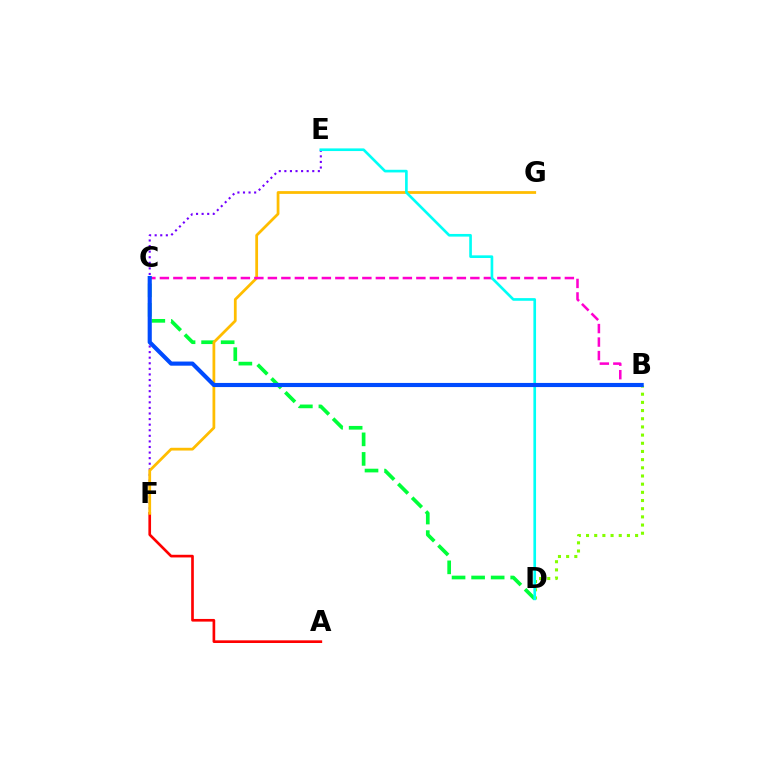{('A', 'F'): [{'color': '#ff0000', 'line_style': 'solid', 'thickness': 1.92}], ('E', 'F'): [{'color': '#7200ff', 'line_style': 'dotted', 'thickness': 1.52}], ('C', 'D'): [{'color': '#00ff39', 'line_style': 'dashed', 'thickness': 2.66}], ('F', 'G'): [{'color': '#ffbd00', 'line_style': 'solid', 'thickness': 1.99}], ('B', 'C'): [{'color': '#ff00cf', 'line_style': 'dashed', 'thickness': 1.83}, {'color': '#004bff', 'line_style': 'solid', 'thickness': 2.98}], ('B', 'D'): [{'color': '#84ff00', 'line_style': 'dotted', 'thickness': 2.22}], ('D', 'E'): [{'color': '#00fff6', 'line_style': 'solid', 'thickness': 1.91}]}